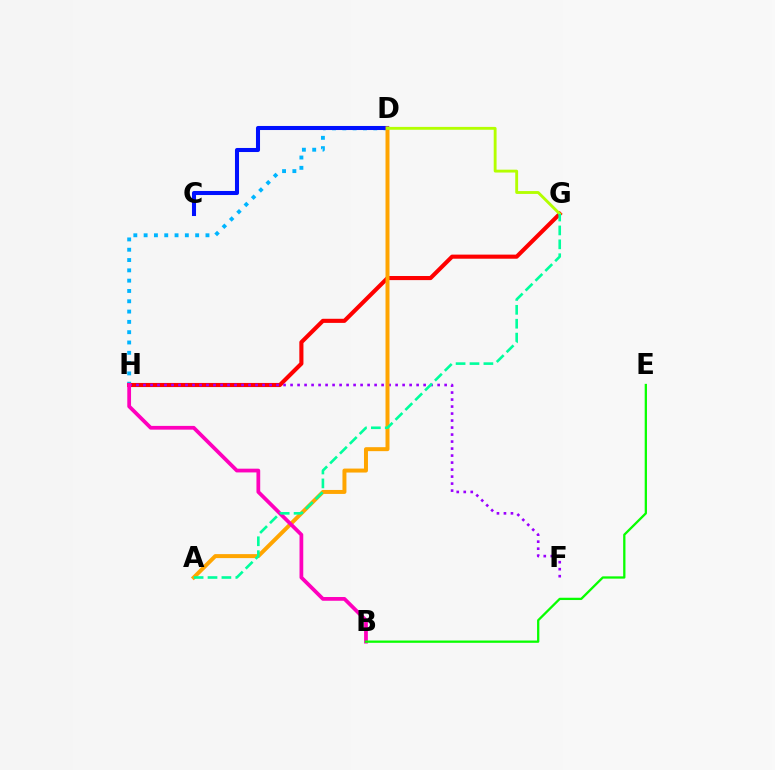{('D', 'H'): [{'color': '#00b5ff', 'line_style': 'dotted', 'thickness': 2.8}], ('C', 'D'): [{'color': '#0010ff', 'line_style': 'solid', 'thickness': 2.92}], ('G', 'H'): [{'color': '#ff0000', 'line_style': 'solid', 'thickness': 2.95}], ('F', 'H'): [{'color': '#9b00ff', 'line_style': 'dotted', 'thickness': 1.9}], ('A', 'D'): [{'color': '#ffa500', 'line_style': 'solid', 'thickness': 2.86}], ('B', 'H'): [{'color': '#ff00bd', 'line_style': 'solid', 'thickness': 2.7}], ('D', 'G'): [{'color': '#b3ff00', 'line_style': 'solid', 'thickness': 2.06}], ('B', 'E'): [{'color': '#08ff00', 'line_style': 'solid', 'thickness': 1.65}], ('A', 'G'): [{'color': '#00ff9d', 'line_style': 'dashed', 'thickness': 1.89}]}